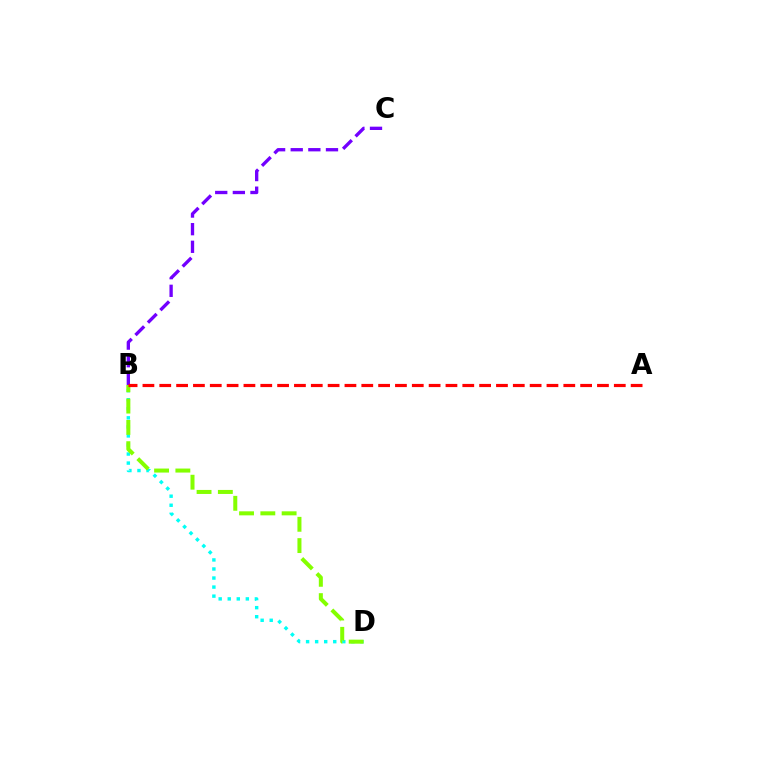{('B', 'D'): [{'color': '#00fff6', 'line_style': 'dotted', 'thickness': 2.46}, {'color': '#84ff00', 'line_style': 'dashed', 'thickness': 2.89}], ('B', 'C'): [{'color': '#7200ff', 'line_style': 'dashed', 'thickness': 2.39}], ('A', 'B'): [{'color': '#ff0000', 'line_style': 'dashed', 'thickness': 2.29}]}